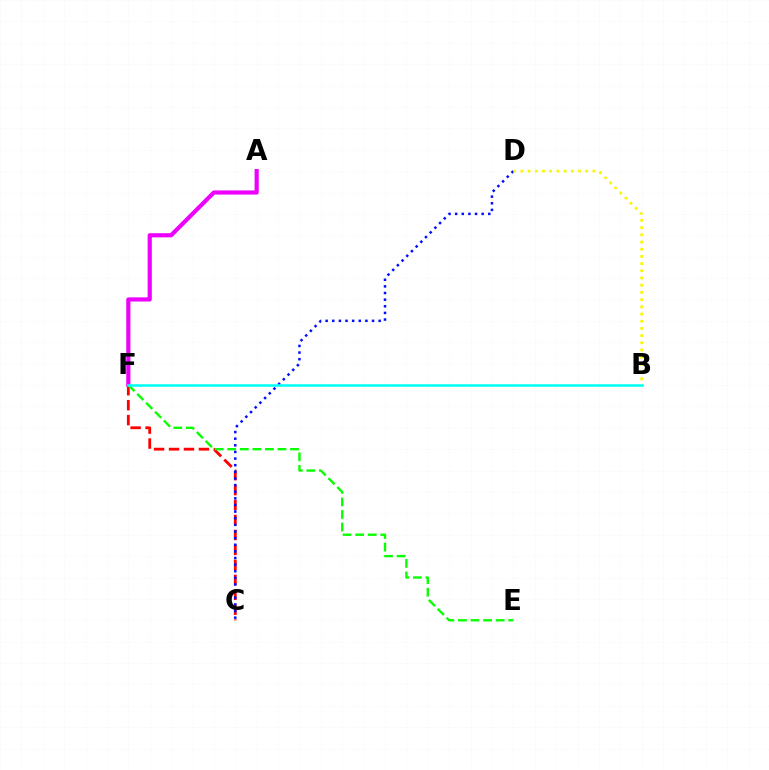{('A', 'F'): [{'color': '#ee00ff', 'line_style': 'solid', 'thickness': 2.99}], ('C', 'F'): [{'color': '#ff0000', 'line_style': 'dashed', 'thickness': 2.03}], ('E', 'F'): [{'color': '#08ff00', 'line_style': 'dashed', 'thickness': 1.71}], ('C', 'D'): [{'color': '#0010ff', 'line_style': 'dotted', 'thickness': 1.8}], ('B', 'D'): [{'color': '#fcf500', 'line_style': 'dotted', 'thickness': 1.96}], ('B', 'F'): [{'color': '#00fff6', 'line_style': 'solid', 'thickness': 1.84}]}